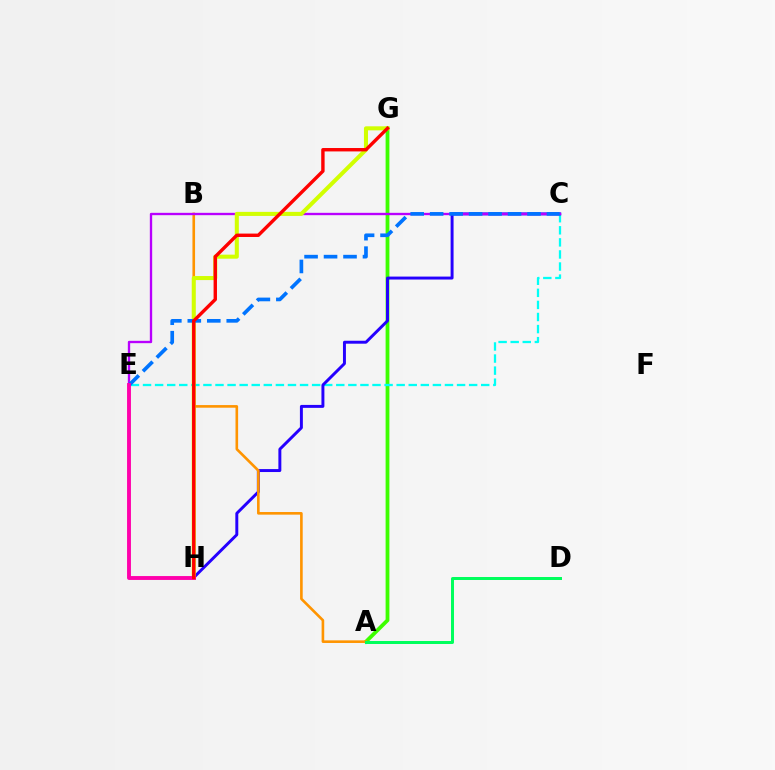{('A', 'G'): [{'color': '#3dff00', 'line_style': 'solid', 'thickness': 2.73}], ('C', 'E'): [{'color': '#00fff6', 'line_style': 'dashed', 'thickness': 1.64}, {'color': '#b900ff', 'line_style': 'solid', 'thickness': 1.69}, {'color': '#0074ff', 'line_style': 'dashed', 'thickness': 2.65}], ('C', 'H'): [{'color': '#2500ff', 'line_style': 'solid', 'thickness': 2.12}], ('A', 'B'): [{'color': '#ff9400', 'line_style': 'solid', 'thickness': 1.89}], ('G', 'H'): [{'color': '#d1ff00', 'line_style': 'solid', 'thickness': 2.91}, {'color': '#ff0000', 'line_style': 'solid', 'thickness': 2.45}], ('A', 'D'): [{'color': '#00ff5c', 'line_style': 'solid', 'thickness': 2.15}], ('E', 'H'): [{'color': '#ff00ac', 'line_style': 'solid', 'thickness': 2.8}]}